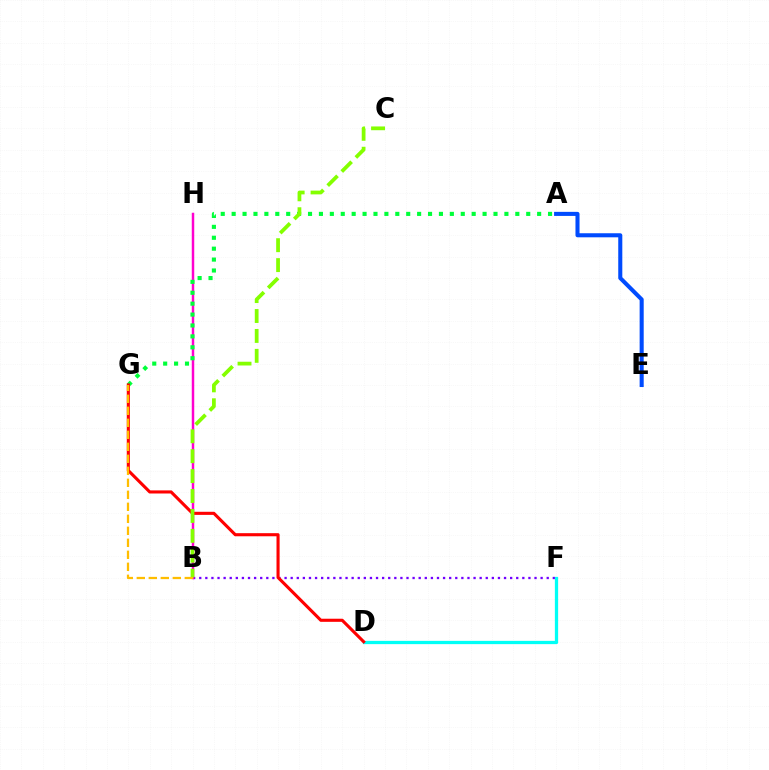{('B', 'F'): [{'color': '#7200ff', 'line_style': 'dotted', 'thickness': 1.66}], ('B', 'H'): [{'color': '#ff00cf', 'line_style': 'solid', 'thickness': 1.78}], ('D', 'F'): [{'color': '#00fff6', 'line_style': 'solid', 'thickness': 2.35}], ('A', 'E'): [{'color': '#004bff', 'line_style': 'solid', 'thickness': 2.93}], ('A', 'G'): [{'color': '#00ff39', 'line_style': 'dotted', 'thickness': 2.96}], ('D', 'G'): [{'color': '#ff0000', 'line_style': 'solid', 'thickness': 2.23}], ('B', 'C'): [{'color': '#84ff00', 'line_style': 'dashed', 'thickness': 2.71}], ('B', 'G'): [{'color': '#ffbd00', 'line_style': 'dashed', 'thickness': 1.63}]}